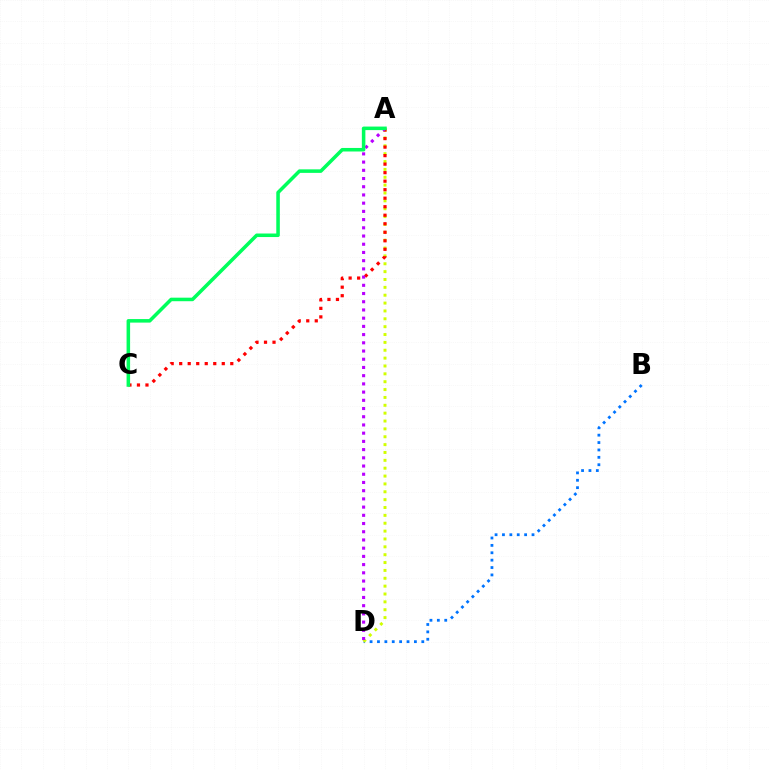{('B', 'D'): [{'color': '#0074ff', 'line_style': 'dotted', 'thickness': 2.01}], ('A', 'D'): [{'color': '#d1ff00', 'line_style': 'dotted', 'thickness': 2.14}, {'color': '#b900ff', 'line_style': 'dotted', 'thickness': 2.23}], ('A', 'C'): [{'color': '#ff0000', 'line_style': 'dotted', 'thickness': 2.31}, {'color': '#00ff5c', 'line_style': 'solid', 'thickness': 2.55}]}